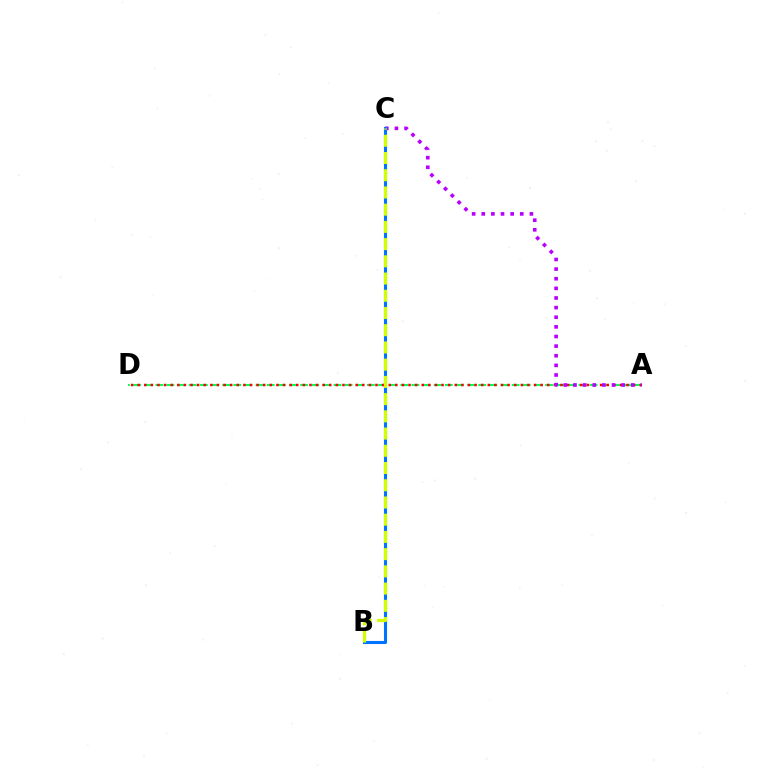{('A', 'D'): [{'color': '#00ff5c', 'line_style': 'dashed', 'thickness': 1.51}, {'color': '#ff0000', 'line_style': 'dotted', 'thickness': 1.79}], ('A', 'C'): [{'color': '#b900ff', 'line_style': 'dotted', 'thickness': 2.62}], ('B', 'C'): [{'color': '#0074ff', 'line_style': 'solid', 'thickness': 2.22}, {'color': '#d1ff00', 'line_style': 'dashed', 'thickness': 2.34}]}